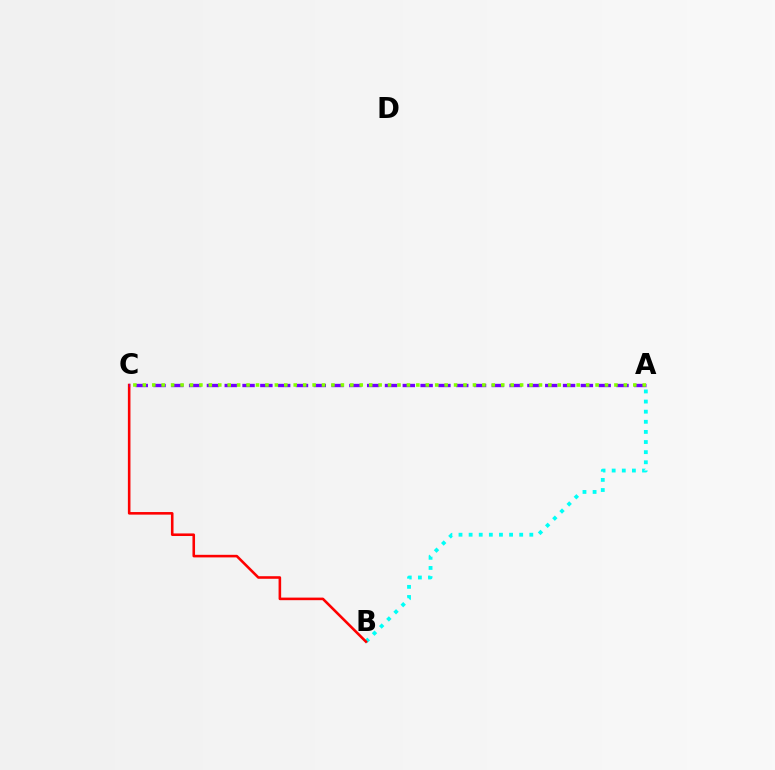{('A', 'B'): [{'color': '#00fff6', 'line_style': 'dotted', 'thickness': 2.75}], ('B', 'C'): [{'color': '#ff0000', 'line_style': 'solid', 'thickness': 1.86}], ('A', 'C'): [{'color': '#7200ff', 'line_style': 'dashed', 'thickness': 2.42}, {'color': '#84ff00', 'line_style': 'dotted', 'thickness': 2.56}]}